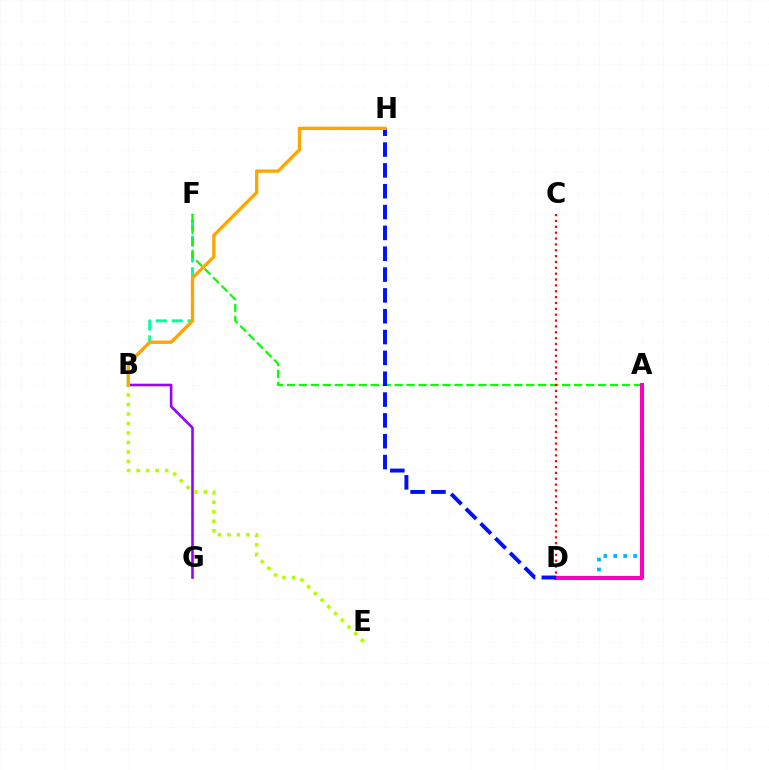{('B', 'F'): [{'color': '#00ff9d', 'line_style': 'dashed', 'thickness': 2.15}], ('A', 'D'): [{'color': '#00b5ff', 'line_style': 'dotted', 'thickness': 2.7}, {'color': '#ff00bd', 'line_style': 'solid', 'thickness': 2.93}], ('A', 'F'): [{'color': '#08ff00', 'line_style': 'dashed', 'thickness': 1.63}], ('B', 'G'): [{'color': '#9b00ff', 'line_style': 'solid', 'thickness': 1.88}], ('B', 'E'): [{'color': '#b3ff00', 'line_style': 'dotted', 'thickness': 2.58}], ('C', 'D'): [{'color': '#ff0000', 'line_style': 'dotted', 'thickness': 1.59}], ('D', 'H'): [{'color': '#0010ff', 'line_style': 'dashed', 'thickness': 2.83}], ('B', 'H'): [{'color': '#ffa500', 'line_style': 'solid', 'thickness': 2.37}]}